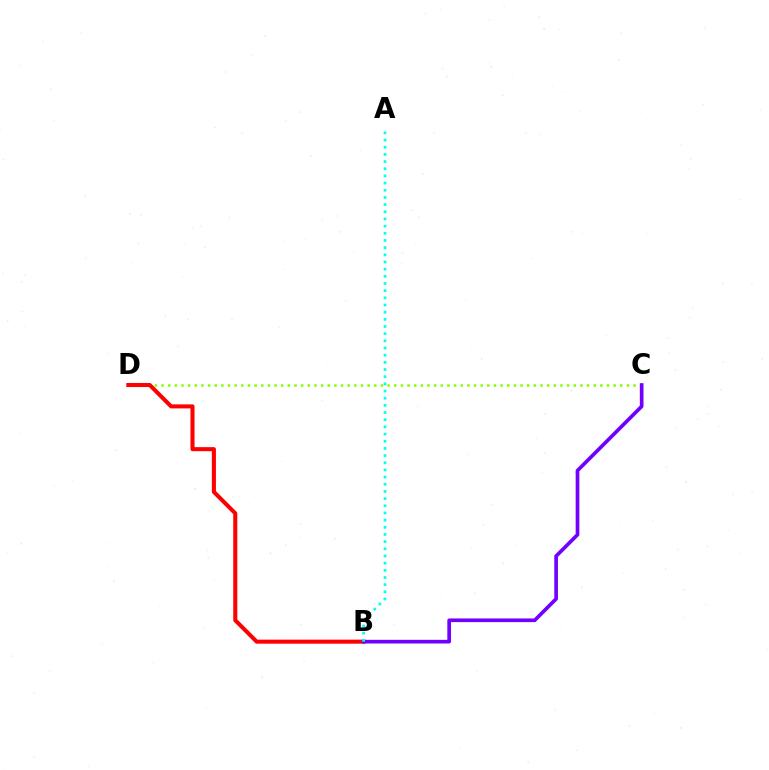{('C', 'D'): [{'color': '#84ff00', 'line_style': 'dotted', 'thickness': 1.81}], ('B', 'D'): [{'color': '#ff0000', 'line_style': 'solid', 'thickness': 2.92}], ('B', 'C'): [{'color': '#7200ff', 'line_style': 'solid', 'thickness': 2.65}], ('A', 'B'): [{'color': '#00fff6', 'line_style': 'dotted', 'thickness': 1.95}]}